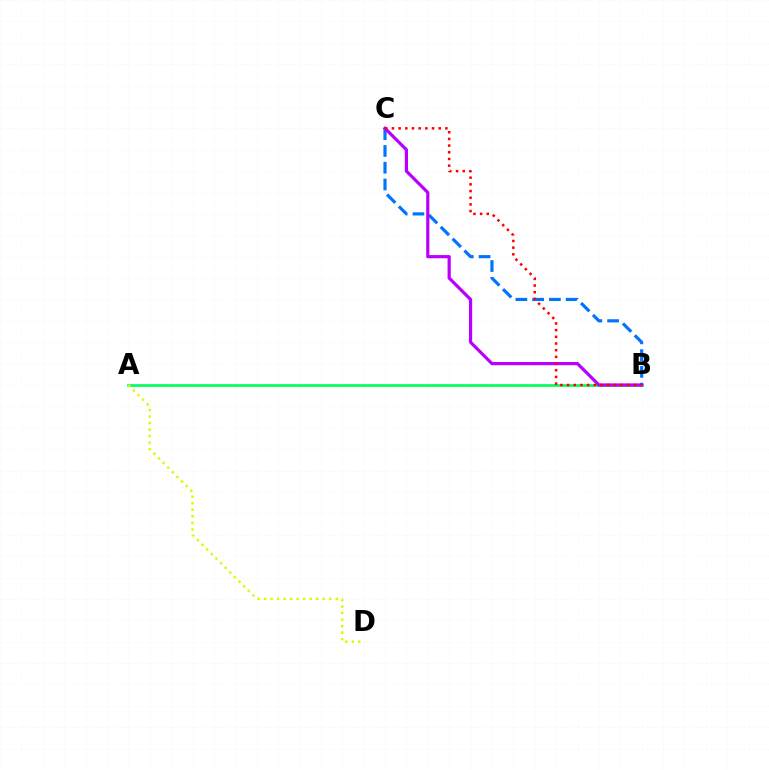{('A', 'B'): [{'color': '#00ff5c', 'line_style': 'solid', 'thickness': 1.93}], ('B', 'C'): [{'color': '#0074ff', 'line_style': 'dashed', 'thickness': 2.28}, {'color': '#b900ff', 'line_style': 'solid', 'thickness': 2.31}, {'color': '#ff0000', 'line_style': 'dotted', 'thickness': 1.82}], ('A', 'D'): [{'color': '#d1ff00', 'line_style': 'dotted', 'thickness': 1.77}]}